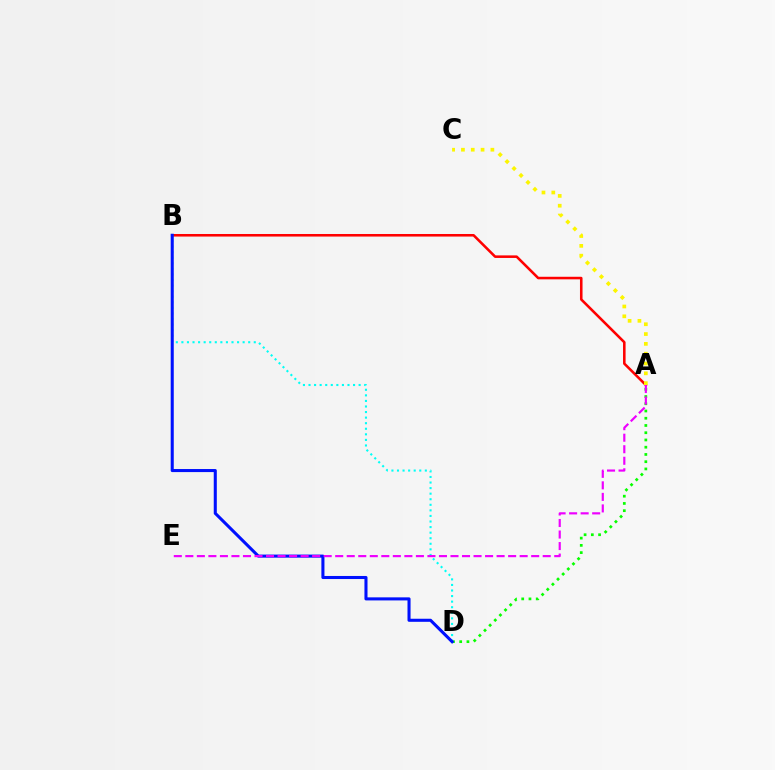{('A', 'B'): [{'color': '#ff0000', 'line_style': 'solid', 'thickness': 1.85}], ('A', 'D'): [{'color': '#08ff00', 'line_style': 'dotted', 'thickness': 1.97}], ('A', 'C'): [{'color': '#fcf500', 'line_style': 'dotted', 'thickness': 2.67}], ('B', 'D'): [{'color': '#00fff6', 'line_style': 'dotted', 'thickness': 1.51}, {'color': '#0010ff', 'line_style': 'solid', 'thickness': 2.21}], ('A', 'E'): [{'color': '#ee00ff', 'line_style': 'dashed', 'thickness': 1.57}]}